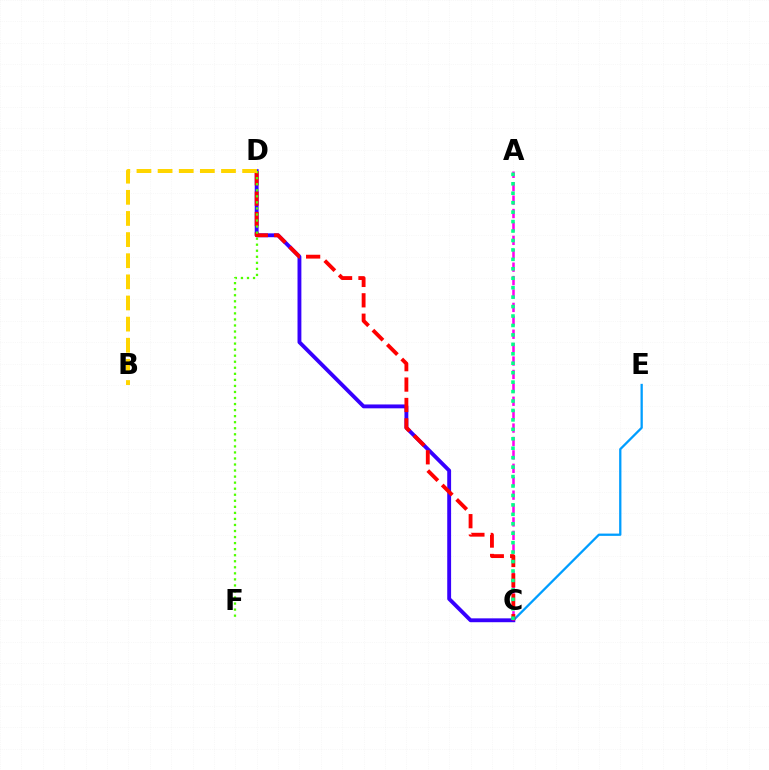{('C', 'E'): [{'color': '#009eff', 'line_style': 'solid', 'thickness': 1.65}], ('C', 'D'): [{'color': '#3700ff', 'line_style': 'solid', 'thickness': 2.78}, {'color': '#ff0000', 'line_style': 'dashed', 'thickness': 2.77}], ('A', 'C'): [{'color': '#ff00ed', 'line_style': 'dashed', 'thickness': 1.82}, {'color': '#00ff86', 'line_style': 'dotted', 'thickness': 2.57}], ('D', 'F'): [{'color': '#4fff00', 'line_style': 'dotted', 'thickness': 1.64}], ('B', 'D'): [{'color': '#ffd500', 'line_style': 'dashed', 'thickness': 2.87}]}